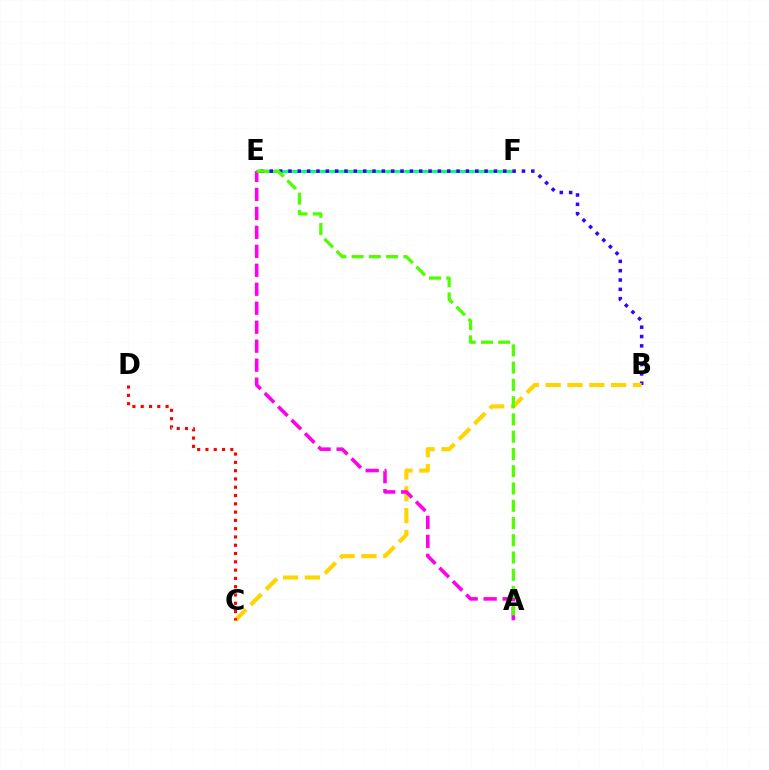{('E', 'F'): [{'color': '#009eff', 'line_style': 'dotted', 'thickness': 1.62}, {'color': '#00ff86', 'line_style': 'solid', 'thickness': 2.11}], ('B', 'E'): [{'color': '#3700ff', 'line_style': 'dotted', 'thickness': 2.54}], ('B', 'C'): [{'color': '#ffd500', 'line_style': 'dashed', 'thickness': 2.96}], ('A', 'E'): [{'color': '#ff00ed', 'line_style': 'dashed', 'thickness': 2.58}, {'color': '#4fff00', 'line_style': 'dashed', 'thickness': 2.35}], ('C', 'D'): [{'color': '#ff0000', 'line_style': 'dotted', 'thickness': 2.25}]}